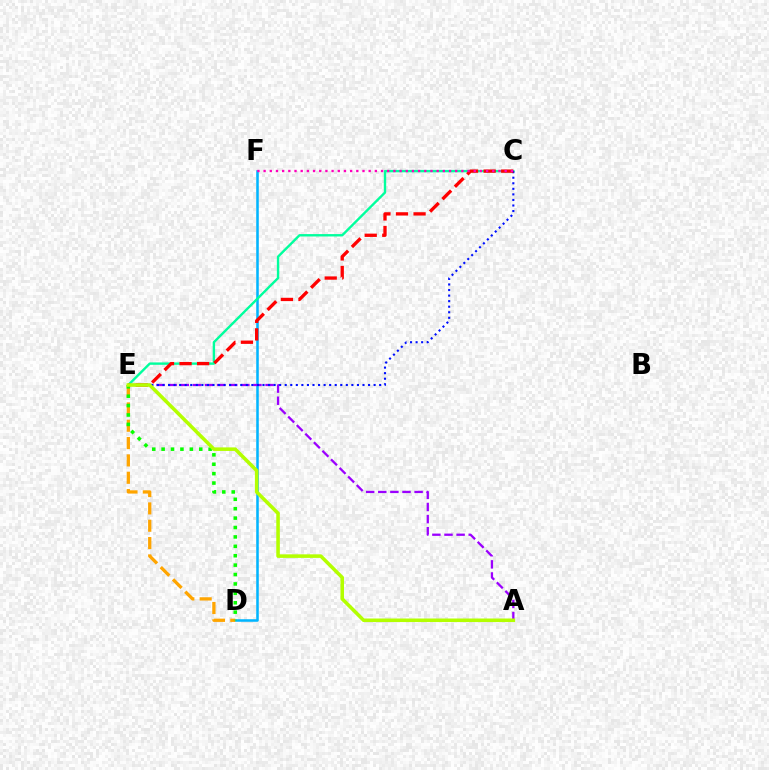{('D', 'F'): [{'color': '#00b5ff', 'line_style': 'solid', 'thickness': 1.83}], ('A', 'E'): [{'color': '#9b00ff', 'line_style': 'dashed', 'thickness': 1.65}, {'color': '#b3ff00', 'line_style': 'solid', 'thickness': 2.56}], ('C', 'E'): [{'color': '#00ff9d', 'line_style': 'solid', 'thickness': 1.72}, {'color': '#0010ff', 'line_style': 'dotted', 'thickness': 1.51}, {'color': '#ff0000', 'line_style': 'dashed', 'thickness': 2.39}], ('D', 'E'): [{'color': '#ffa500', 'line_style': 'dashed', 'thickness': 2.36}, {'color': '#08ff00', 'line_style': 'dotted', 'thickness': 2.56}], ('C', 'F'): [{'color': '#ff00bd', 'line_style': 'dotted', 'thickness': 1.68}]}